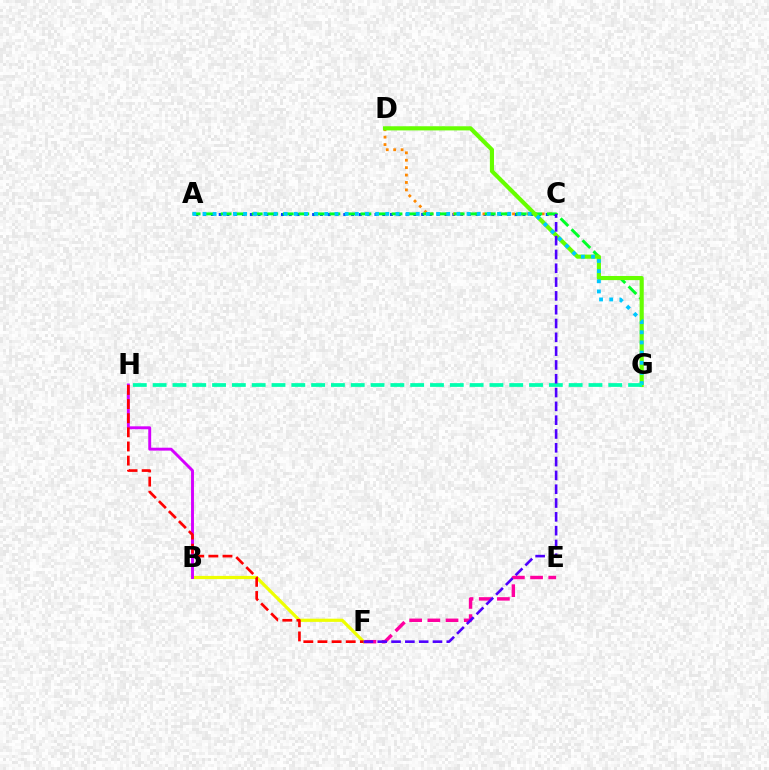{('A', 'C'): [{'color': '#003fff', 'line_style': 'dotted', 'thickness': 2.12}], ('E', 'F'): [{'color': '#ff00a0', 'line_style': 'dashed', 'thickness': 2.47}], ('C', 'D'): [{'color': '#ff8800', 'line_style': 'dotted', 'thickness': 2.01}], ('A', 'G'): [{'color': '#00ff27', 'line_style': 'dashed', 'thickness': 2.11}, {'color': '#00c7ff', 'line_style': 'dotted', 'thickness': 2.76}], ('D', 'G'): [{'color': '#66ff00', 'line_style': 'solid', 'thickness': 2.98}], ('B', 'F'): [{'color': '#eeff00', 'line_style': 'solid', 'thickness': 2.3}], ('B', 'H'): [{'color': '#d600ff', 'line_style': 'solid', 'thickness': 2.1}], ('F', 'H'): [{'color': '#ff0000', 'line_style': 'dashed', 'thickness': 1.92}], ('G', 'H'): [{'color': '#00ffaf', 'line_style': 'dashed', 'thickness': 2.69}], ('C', 'F'): [{'color': '#4f00ff', 'line_style': 'dashed', 'thickness': 1.88}]}